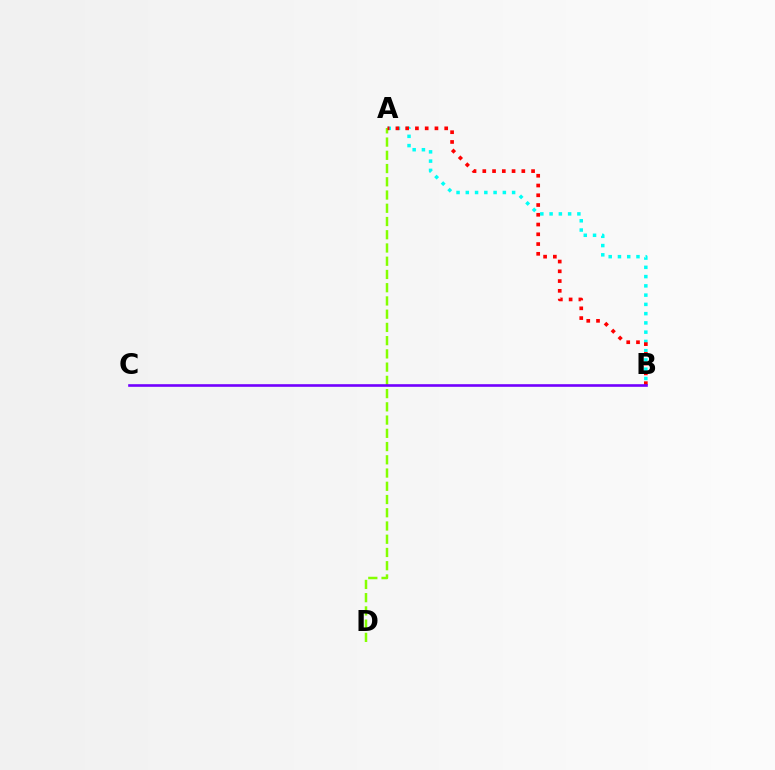{('A', 'B'): [{'color': '#00fff6', 'line_style': 'dotted', 'thickness': 2.52}, {'color': '#ff0000', 'line_style': 'dotted', 'thickness': 2.65}], ('A', 'D'): [{'color': '#84ff00', 'line_style': 'dashed', 'thickness': 1.8}], ('B', 'C'): [{'color': '#7200ff', 'line_style': 'solid', 'thickness': 1.89}]}